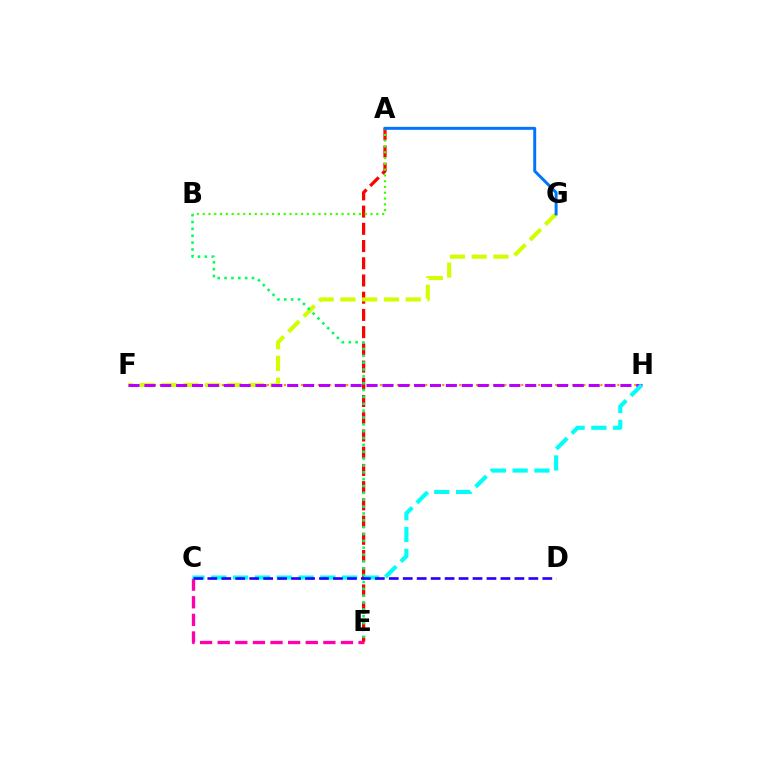{('F', 'H'): [{'color': '#ff9400', 'line_style': 'dotted', 'thickness': 1.54}, {'color': '#b900ff', 'line_style': 'dashed', 'thickness': 2.16}], ('C', 'E'): [{'color': '#ff00ac', 'line_style': 'dashed', 'thickness': 2.39}], ('A', 'E'): [{'color': '#ff0000', 'line_style': 'dashed', 'thickness': 2.34}], ('F', 'G'): [{'color': '#d1ff00', 'line_style': 'dashed', 'thickness': 2.96}], ('A', 'B'): [{'color': '#3dff00', 'line_style': 'dotted', 'thickness': 1.57}], ('C', 'H'): [{'color': '#00fff6', 'line_style': 'dashed', 'thickness': 2.96}], ('C', 'D'): [{'color': '#2500ff', 'line_style': 'dashed', 'thickness': 1.9}], ('B', 'E'): [{'color': '#00ff5c', 'line_style': 'dotted', 'thickness': 1.86}], ('A', 'G'): [{'color': '#0074ff', 'line_style': 'solid', 'thickness': 2.12}]}